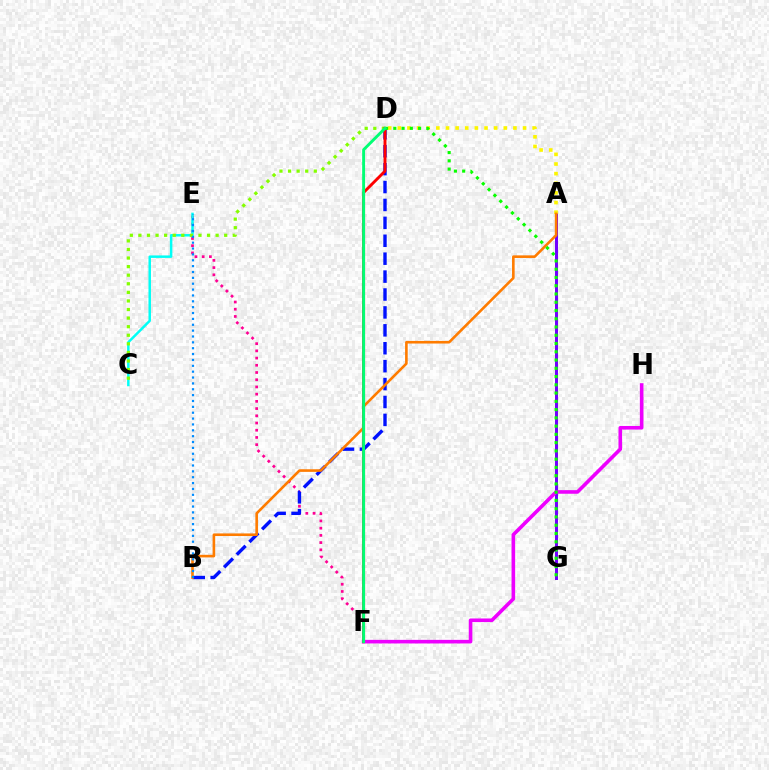{('E', 'F'): [{'color': '#ff0094', 'line_style': 'dotted', 'thickness': 1.96}], ('C', 'E'): [{'color': '#00fff6', 'line_style': 'solid', 'thickness': 1.79}], ('A', 'G'): [{'color': '#7200ff', 'line_style': 'solid', 'thickness': 2.15}], ('B', 'D'): [{'color': '#0010ff', 'line_style': 'dashed', 'thickness': 2.43}], ('A', 'D'): [{'color': '#fcf500', 'line_style': 'dotted', 'thickness': 2.62}], ('C', 'D'): [{'color': '#84ff00', 'line_style': 'dotted', 'thickness': 2.33}], ('A', 'B'): [{'color': '#ff7c00', 'line_style': 'solid', 'thickness': 1.88}], ('F', 'H'): [{'color': '#ee00ff', 'line_style': 'solid', 'thickness': 2.6}], ('D', 'F'): [{'color': '#ff0000', 'line_style': 'solid', 'thickness': 2.08}, {'color': '#00ff74', 'line_style': 'solid', 'thickness': 2.08}], ('D', 'G'): [{'color': '#08ff00', 'line_style': 'dotted', 'thickness': 2.24}], ('B', 'E'): [{'color': '#008cff', 'line_style': 'dotted', 'thickness': 1.59}]}